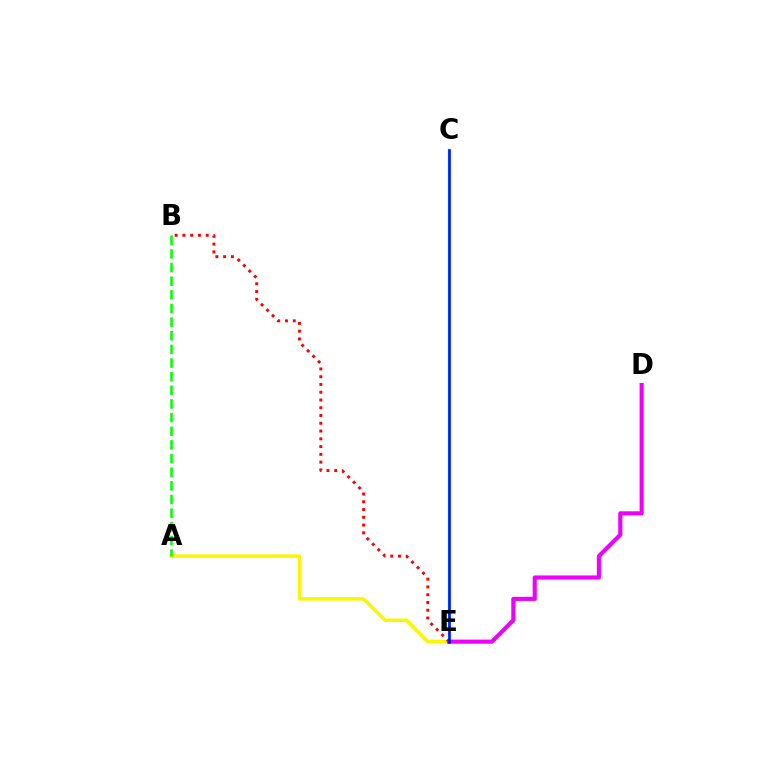{('C', 'E'): [{'color': '#00fff6', 'line_style': 'solid', 'thickness': 1.66}, {'color': '#0010ff', 'line_style': 'solid', 'thickness': 1.89}], ('A', 'E'): [{'color': '#fcf500', 'line_style': 'solid', 'thickness': 2.48}], ('D', 'E'): [{'color': '#ee00ff', 'line_style': 'solid', 'thickness': 2.96}], ('B', 'E'): [{'color': '#ff0000', 'line_style': 'dotted', 'thickness': 2.11}], ('A', 'B'): [{'color': '#08ff00', 'line_style': 'dashed', 'thickness': 1.85}]}